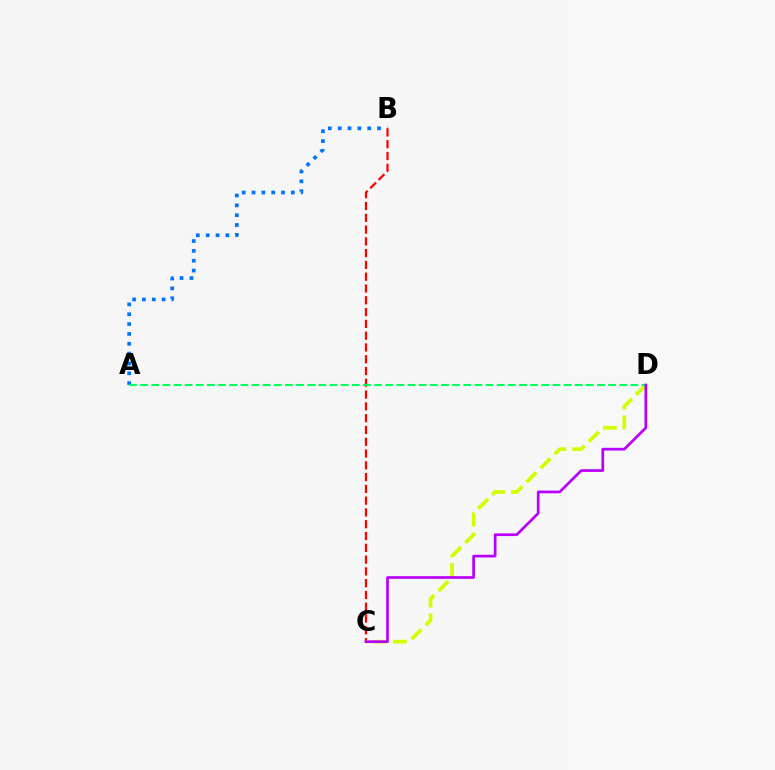{('A', 'B'): [{'color': '#0074ff', 'line_style': 'dotted', 'thickness': 2.67}], ('B', 'C'): [{'color': '#ff0000', 'line_style': 'dashed', 'thickness': 1.6}], ('C', 'D'): [{'color': '#d1ff00', 'line_style': 'dashed', 'thickness': 2.68}, {'color': '#b900ff', 'line_style': 'solid', 'thickness': 1.95}], ('A', 'D'): [{'color': '#00ff5c', 'line_style': 'dashed', 'thickness': 1.51}]}